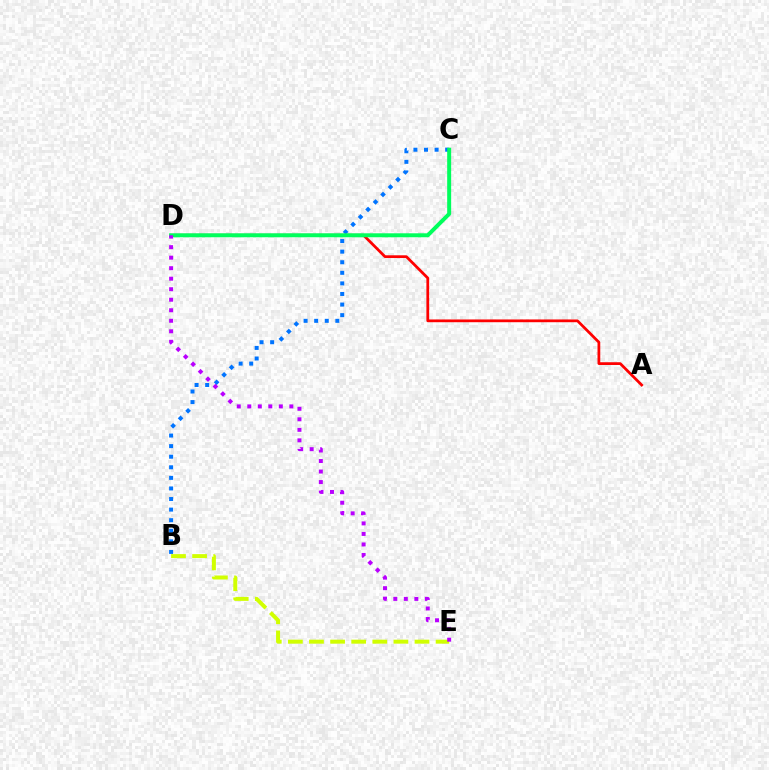{('A', 'D'): [{'color': '#ff0000', 'line_style': 'solid', 'thickness': 1.98}], ('B', 'E'): [{'color': '#d1ff00', 'line_style': 'dashed', 'thickness': 2.87}], ('B', 'C'): [{'color': '#0074ff', 'line_style': 'dotted', 'thickness': 2.87}], ('C', 'D'): [{'color': '#00ff5c', 'line_style': 'solid', 'thickness': 2.86}], ('D', 'E'): [{'color': '#b900ff', 'line_style': 'dotted', 'thickness': 2.86}]}